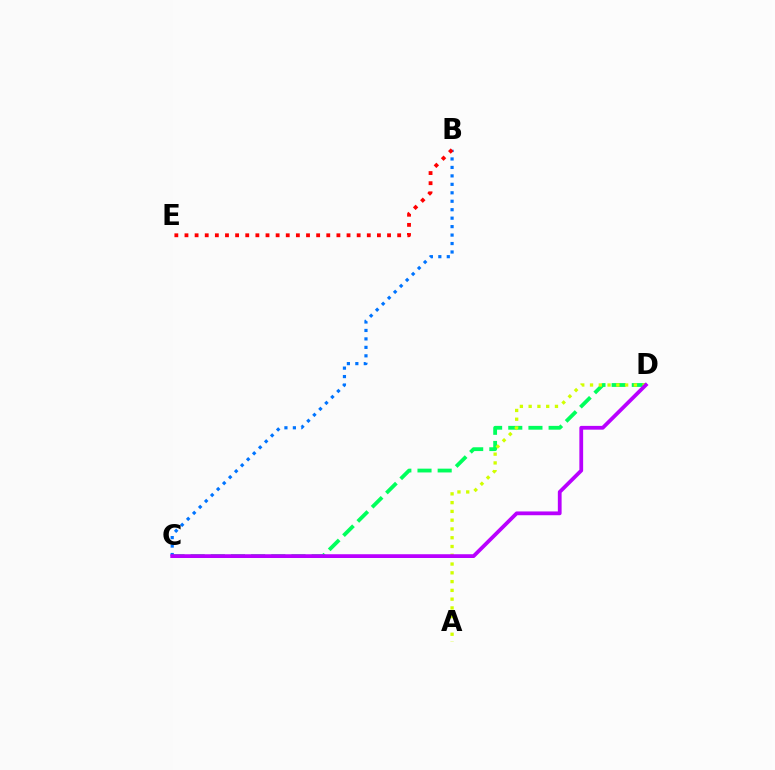{('C', 'D'): [{'color': '#00ff5c', 'line_style': 'dashed', 'thickness': 2.74}, {'color': '#b900ff', 'line_style': 'solid', 'thickness': 2.72}], ('B', 'C'): [{'color': '#0074ff', 'line_style': 'dotted', 'thickness': 2.3}], ('A', 'D'): [{'color': '#d1ff00', 'line_style': 'dotted', 'thickness': 2.38}], ('B', 'E'): [{'color': '#ff0000', 'line_style': 'dotted', 'thickness': 2.75}]}